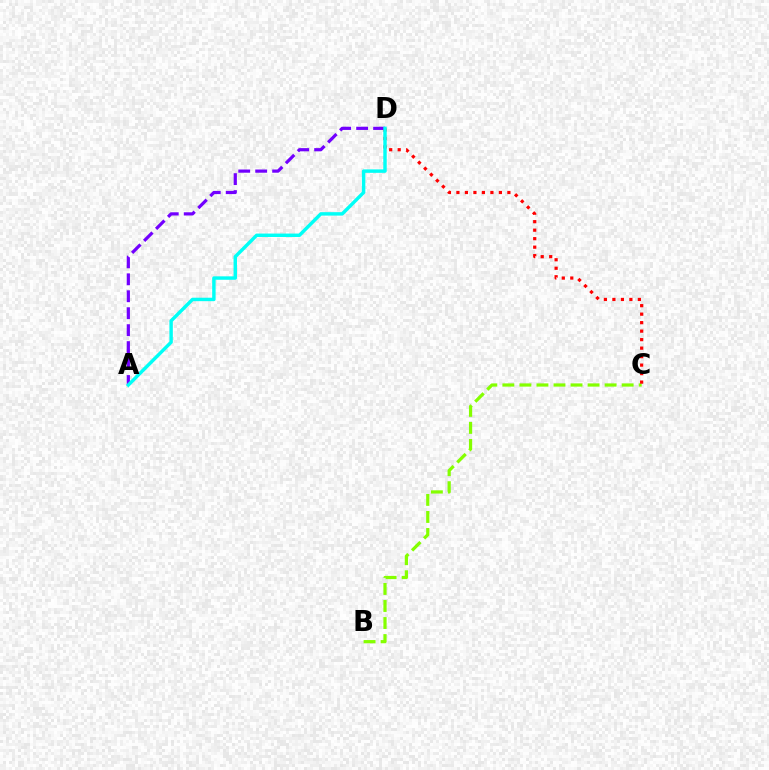{('B', 'C'): [{'color': '#84ff00', 'line_style': 'dashed', 'thickness': 2.32}], ('C', 'D'): [{'color': '#ff0000', 'line_style': 'dotted', 'thickness': 2.31}], ('A', 'D'): [{'color': '#7200ff', 'line_style': 'dashed', 'thickness': 2.3}, {'color': '#00fff6', 'line_style': 'solid', 'thickness': 2.47}]}